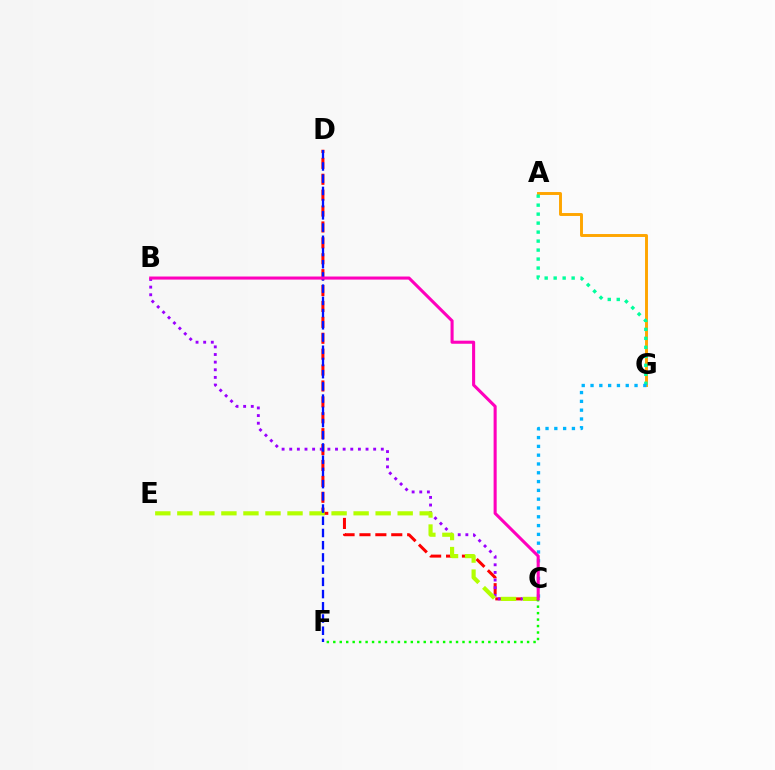{('C', 'D'): [{'color': '#ff0000', 'line_style': 'dashed', 'thickness': 2.16}], ('B', 'C'): [{'color': '#9b00ff', 'line_style': 'dotted', 'thickness': 2.07}, {'color': '#ff00bd', 'line_style': 'solid', 'thickness': 2.21}], ('A', 'G'): [{'color': '#ffa500', 'line_style': 'solid', 'thickness': 2.11}, {'color': '#00ff9d', 'line_style': 'dotted', 'thickness': 2.44}], ('C', 'E'): [{'color': '#b3ff00', 'line_style': 'dashed', 'thickness': 2.99}], ('D', 'F'): [{'color': '#0010ff', 'line_style': 'dashed', 'thickness': 1.66}], ('C', 'F'): [{'color': '#08ff00', 'line_style': 'dotted', 'thickness': 1.76}], ('C', 'G'): [{'color': '#00b5ff', 'line_style': 'dotted', 'thickness': 2.39}]}